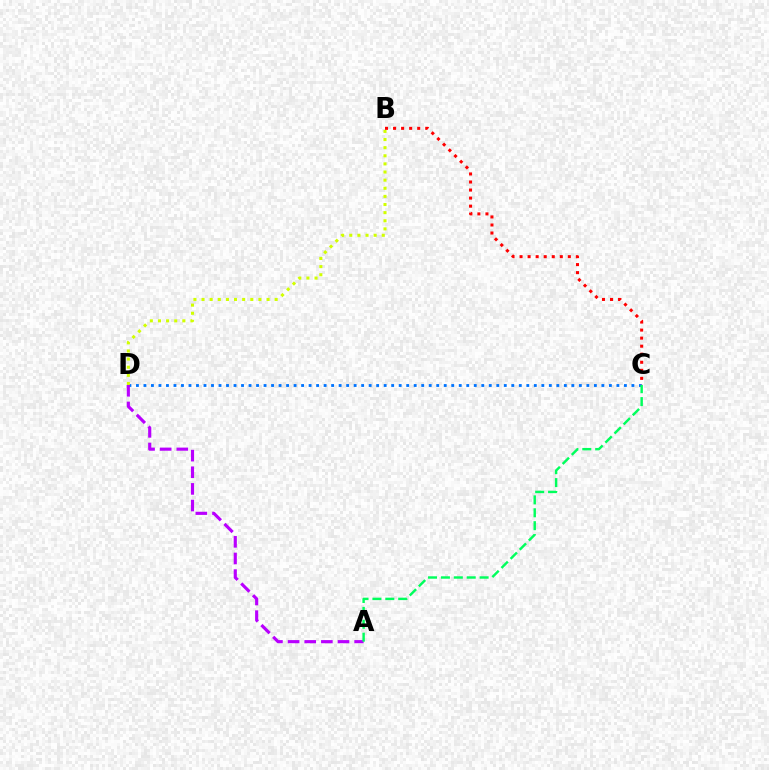{('C', 'D'): [{'color': '#0074ff', 'line_style': 'dotted', 'thickness': 2.04}], ('B', 'D'): [{'color': '#d1ff00', 'line_style': 'dotted', 'thickness': 2.21}], ('B', 'C'): [{'color': '#ff0000', 'line_style': 'dotted', 'thickness': 2.19}], ('A', 'D'): [{'color': '#b900ff', 'line_style': 'dashed', 'thickness': 2.26}], ('A', 'C'): [{'color': '#00ff5c', 'line_style': 'dashed', 'thickness': 1.75}]}